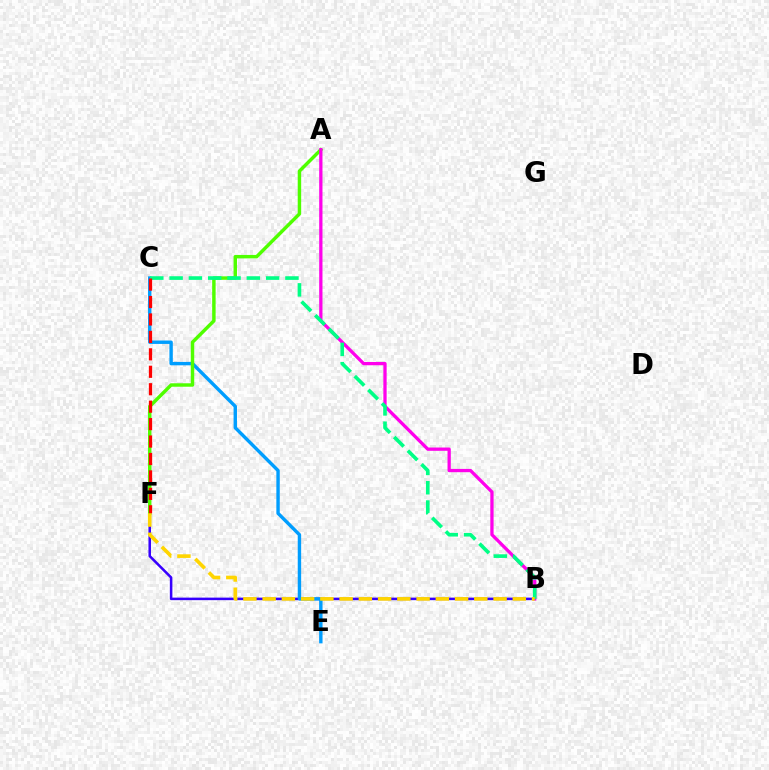{('B', 'F'): [{'color': '#3700ff', 'line_style': 'solid', 'thickness': 1.82}, {'color': '#ffd500', 'line_style': 'dashed', 'thickness': 2.61}], ('C', 'E'): [{'color': '#009eff', 'line_style': 'solid', 'thickness': 2.45}], ('A', 'F'): [{'color': '#4fff00', 'line_style': 'solid', 'thickness': 2.48}], ('A', 'B'): [{'color': '#ff00ed', 'line_style': 'solid', 'thickness': 2.36}], ('B', 'C'): [{'color': '#00ff86', 'line_style': 'dashed', 'thickness': 2.62}], ('C', 'F'): [{'color': '#ff0000', 'line_style': 'dashed', 'thickness': 2.37}]}